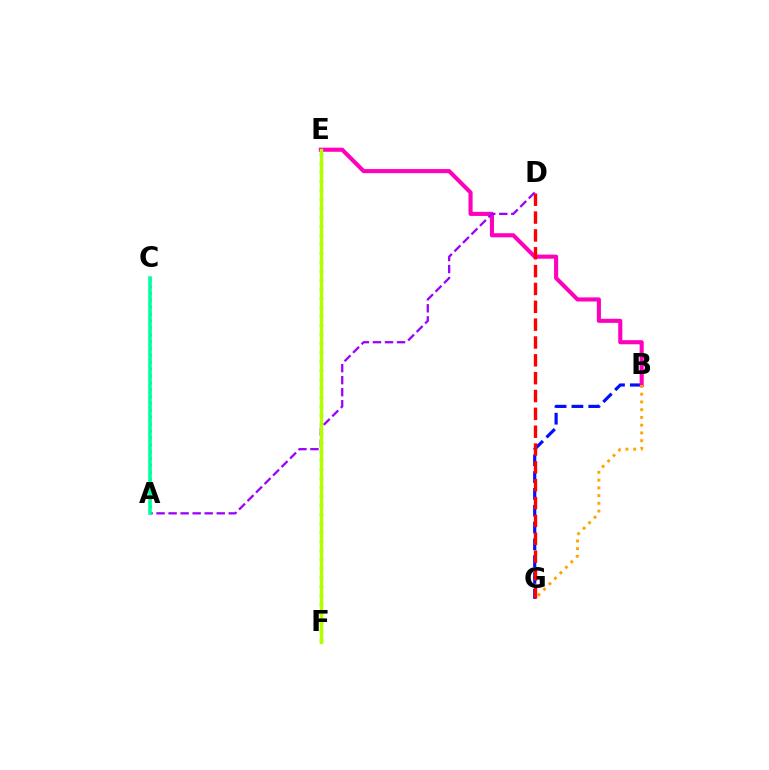{('B', 'G'): [{'color': '#0010ff', 'line_style': 'dashed', 'thickness': 2.28}, {'color': '#ffa500', 'line_style': 'dotted', 'thickness': 2.1}], ('B', 'E'): [{'color': '#ff00bd', 'line_style': 'solid', 'thickness': 2.95}], ('E', 'F'): [{'color': '#08ff00', 'line_style': 'dotted', 'thickness': 2.45}, {'color': '#b3ff00', 'line_style': 'solid', 'thickness': 2.46}], ('D', 'G'): [{'color': '#ff0000', 'line_style': 'dashed', 'thickness': 2.42}], ('A', 'C'): [{'color': '#00b5ff', 'line_style': 'dotted', 'thickness': 1.87}, {'color': '#00ff9d', 'line_style': 'solid', 'thickness': 2.58}], ('A', 'D'): [{'color': '#9b00ff', 'line_style': 'dashed', 'thickness': 1.63}]}